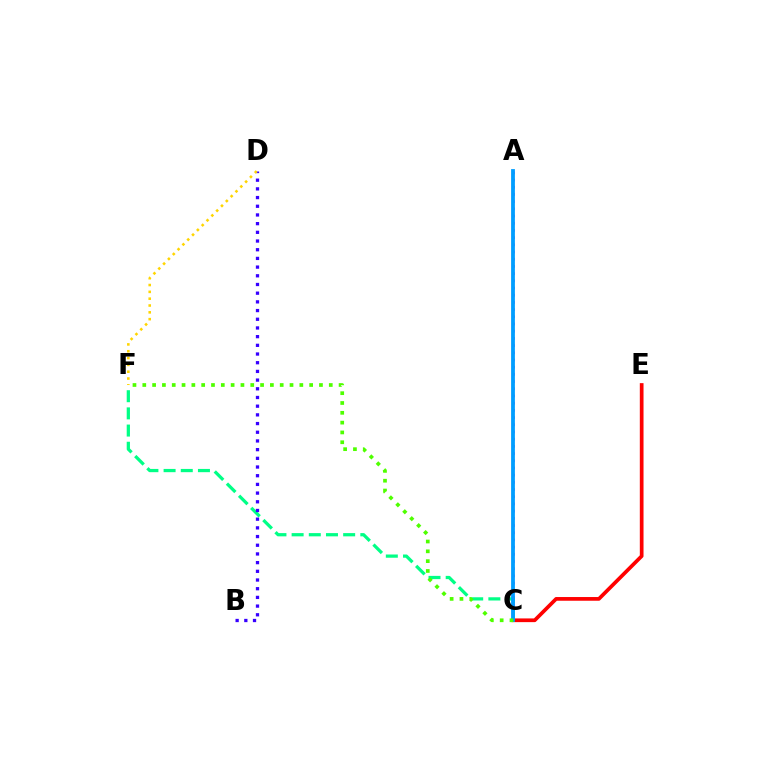{('A', 'C'): [{'color': '#ff00ed', 'line_style': 'dotted', 'thickness': 1.96}, {'color': '#009eff', 'line_style': 'solid', 'thickness': 2.74}], ('C', 'E'): [{'color': '#ff0000', 'line_style': 'solid', 'thickness': 2.67}], ('C', 'F'): [{'color': '#00ff86', 'line_style': 'dashed', 'thickness': 2.33}, {'color': '#4fff00', 'line_style': 'dotted', 'thickness': 2.67}], ('B', 'D'): [{'color': '#3700ff', 'line_style': 'dotted', 'thickness': 2.36}], ('D', 'F'): [{'color': '#ffd500', 'line_style': 'dotted', 'thickness': 1.85}]}